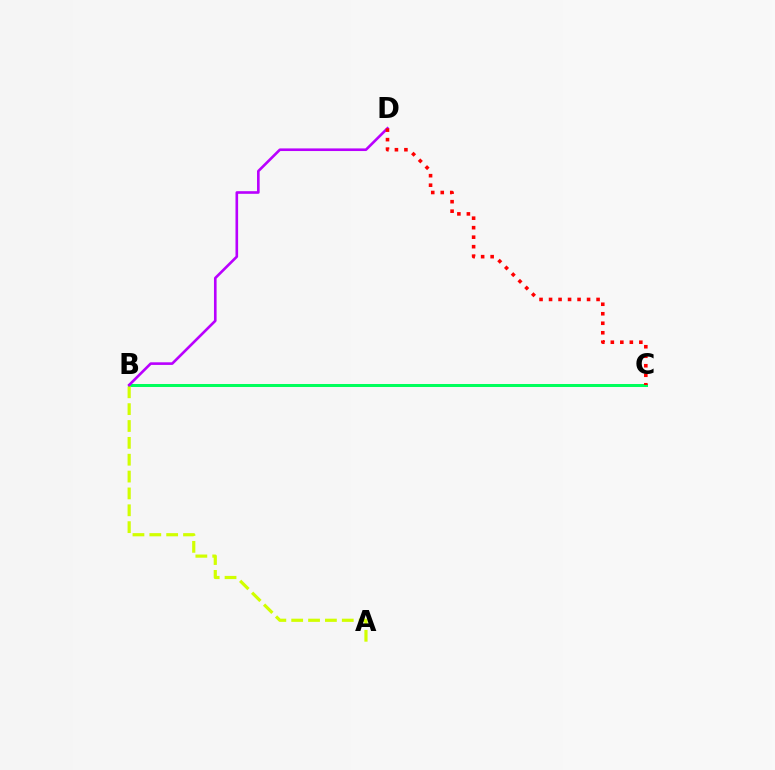{('B', 'C'): [{'color': '#0074ff', 'line_style': 'solid', 'thickness': 2.14}, {'color': '#00ff5c', 'line_style': 'solid', 'thickness': 2.17}], ('A', 'B'): [{'color': '#d1ff00', 'line_style': 'dashed', 'thickness': 2.29}], ('B', 'D'): [{'color': '#b900ff', 'line_style': 'solid', 'thickness': 1.89}], ('C', 'D'): [{'color': '#ff0000', 'line_style': 'dotted', 'thickness': 2.58}]}